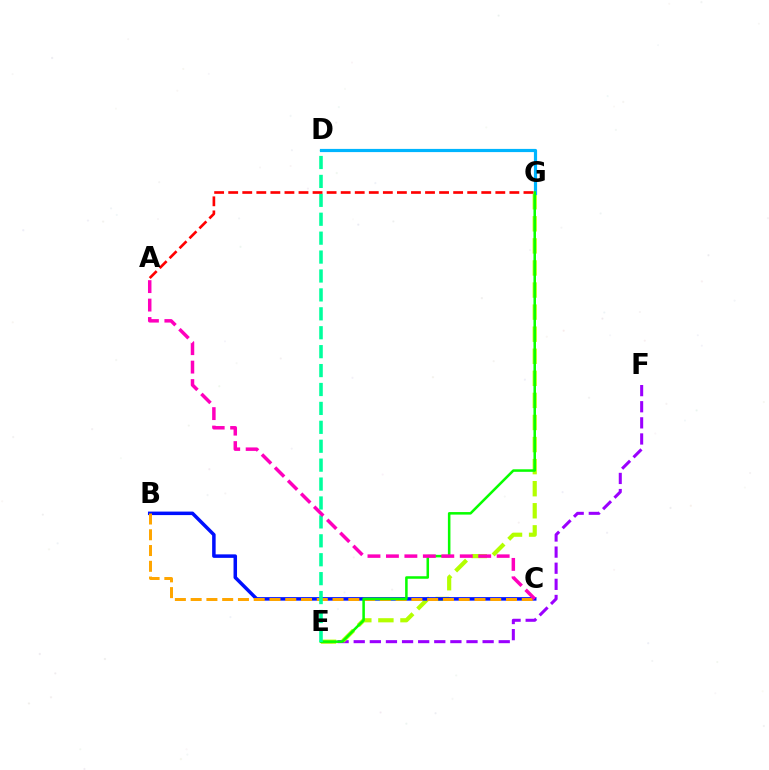{('E', 'F'): [{'color': '#9b00ff', 'line_style': 'dashed', 'thickness': 2.19}], ('E', 'G'): [{'color': '#b3ff00', 'line_style': 'dashed', 'thickness': 3.0}, {'color': '#08ff00', 'line_style': 'solid', 'thickness': 1.82}], ('B', 'C'): [{'color': '#0010ff', 'line_style': 'solid', 'thickness': 2.52}, {'color': '#ffa500', 'line_style': 'dashed', 'thickness': 2.14}], ('D', 'G'): [{'color': '#00b5ff', 'line_style': 'solid', 'thickness': 2.3}], ('D', 'E'): [{'color': '#00ff9d', 'line_style': 'dashed', 'thickness': 2.57}], ('A', 'G'): [{'color': '#ff0000', 'line_style': 'dashed', 'thickness': 1.91}], ('A', 'C'): [{'color': '#ff00bd', 'line_style': 'dashed', 'thickness': 2.51}]}